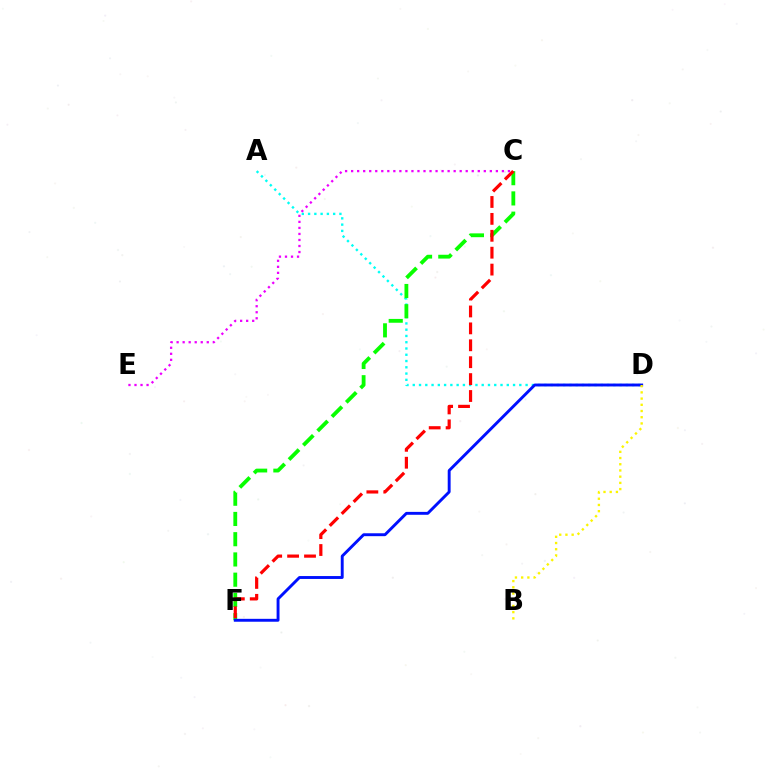{('A', 'D'): [{'color': '#00fff6', 'line_style': 'dotted', 'thickness': 1.7}], ('C', 'E'): [{'color': '#ee00ff', 'line_style': 'dotted', 'thickness': 1.64}], ('C', 'F'): [{'color': '#08ff00', 'line_style': 'dashed', 'thickness': 2.75}, {'color': '#ff0000', 'line_style': 'dashed', 'thickness': 2.3}], ('D', 'F'): [{'color': '#0010ff', 'line_style': 'solid', 'thickness': 2.09}], ('B', 'D'): [{'color': '#fcf500', 'line_style': 'dotted', 'thickness': 1.69}]}